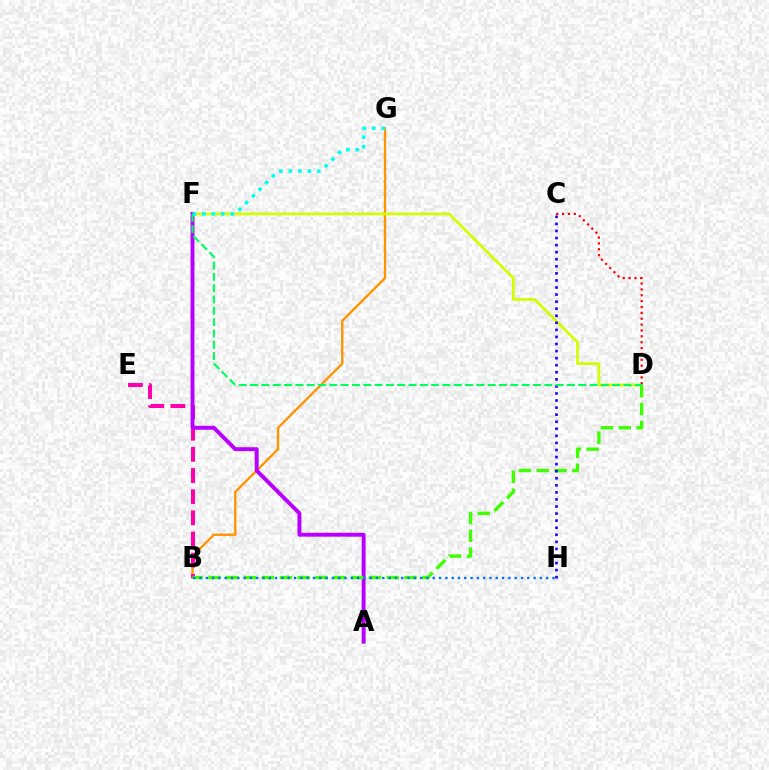{('B', 'G'): [{'color': '#ff9400', 'line_style': 'solid', 'thickness': 1.7}], ('D', 'F'): [{'color': '#d1ff00', 'line_style': 'solid', 'thickness': 1.98}, {'color': '#00ff5c', 'line_style': 'dashed', 'thickness': 1.54}], ('B', 'E'): [{'color': '#ff00ac', 'line_style': 'dashed', 'thickness': 2.87}], ('A', 'F'): [{'color': '#b900ff', 'line_style': 'solid', 'thickness': 2.83}], ('B', 'D'): [{'color': '#3dff00', 'line_style': 'dashed', 'thickness': 2.42}], ('B', 'H'): [{'color': '#0074ff', 'line_style': 'dotted', 'thickness': 1.71}], ('C', 'H'): [{'color': '#2500ff', 'line_style': 'dotted', 'thickness': 1.92}], ('C', 'D'): [{'color': '#ff0000', 'line_style': 'dotted', 'thickness': 1.59}], ('F', 'G'): [{'color': '#00fff6', 'line_style': 'dotted', 'thickness': 2.57}]}